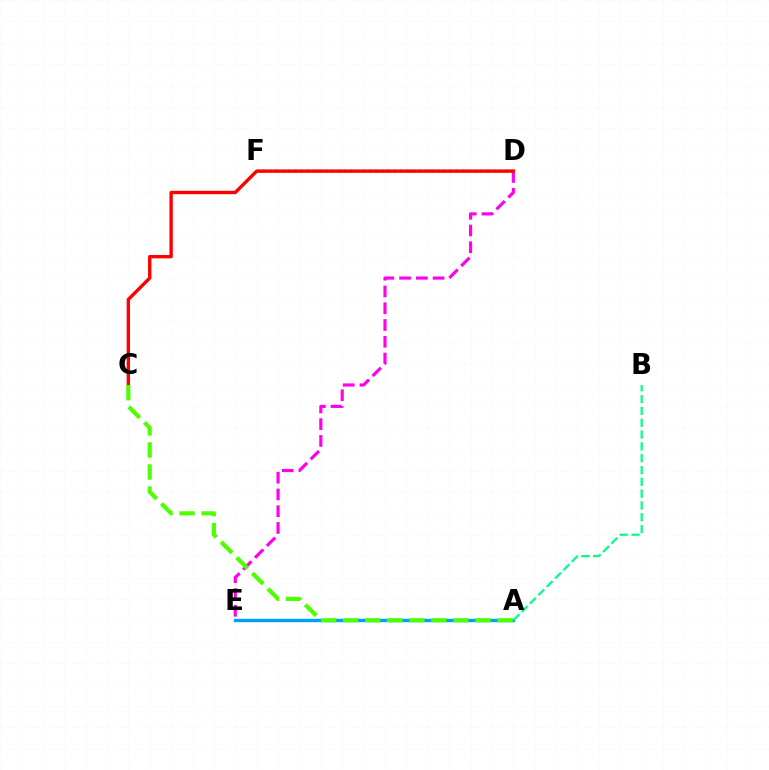{('D', 'F'): [{'color': '#3700ff', 'line_style': 'dotted', 'thickness': 1.69}, {'color': '#ffd500', 'line_style': 'dotted', 'thickness': 2.12}], ('A', 'E'): [{'color': '#009eff', 'line_style': 'solid', 'thickness': 2.45}], ('D', 'E'): [{'color': '#ff00ed', 'line_style': 'dashed', 'thickness': 2.28}], ('C', 'D'): [{'color': '#ff0000', 'line_style': 'solid', 'thickness': 2.43}], ('A', 'B'): [{'color': '#00ff86', 'line_style': 'dashed', 'thickness': 1.6}], ('A', 'C'): [{'color': '#4fff00', 'line_style': 'dashed', 'thickness': 2.99}]}